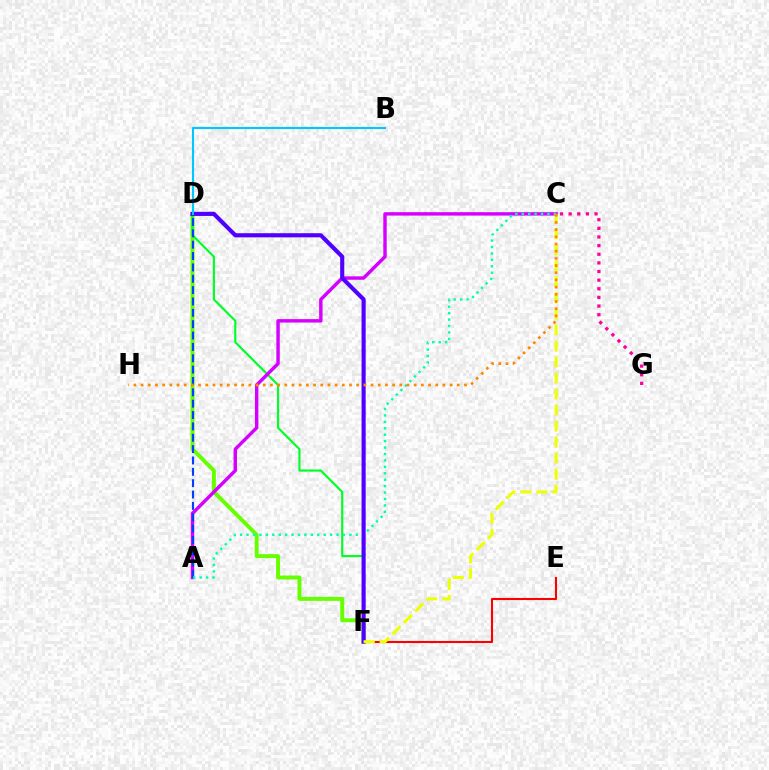{('D', 'F'): [{'color': '#66ff00', 'line_style': 'solid', 'thickness': 2.84}, {'color': '#00ff27', 'line_style': 'solid', 'thickness': 1.54}, {'color': '#4f00ff', 'line_style': 'solid', 'thickness': 2.96}], ('E', 'F'): [{'color': '#ff0000', 'line_style': 'solid', 'thickness': 1.5}], ('A', 'C'): [{'color': '#d600ff', 'line_style': 'solid', 'thickness': 2.46}, {'color': '#00ffaf', 'line_style': 'dotted', 'thickness': 1.75}], ('A', 'D'): [{'color': '#003fff', 'line_style': 'dashed', 'thickness': 1.54}], ('C', 'G'): [{'color': '#ff00a0', 'line_style': 'dotted', 'thickness': 2.35}], ('C', 'F'): [{'color': '#eeff00', 'line_style': 'dashed', 'thickness': 2.18}], ('B', 'D'): [{'color': '#00c7ff', 'line_style': 'solid', 'thickness': 1.52}], ('C', 'H'): [{'color': '#ff8800', 'line_style': 'dotted', 'thickness': 1.95}]}